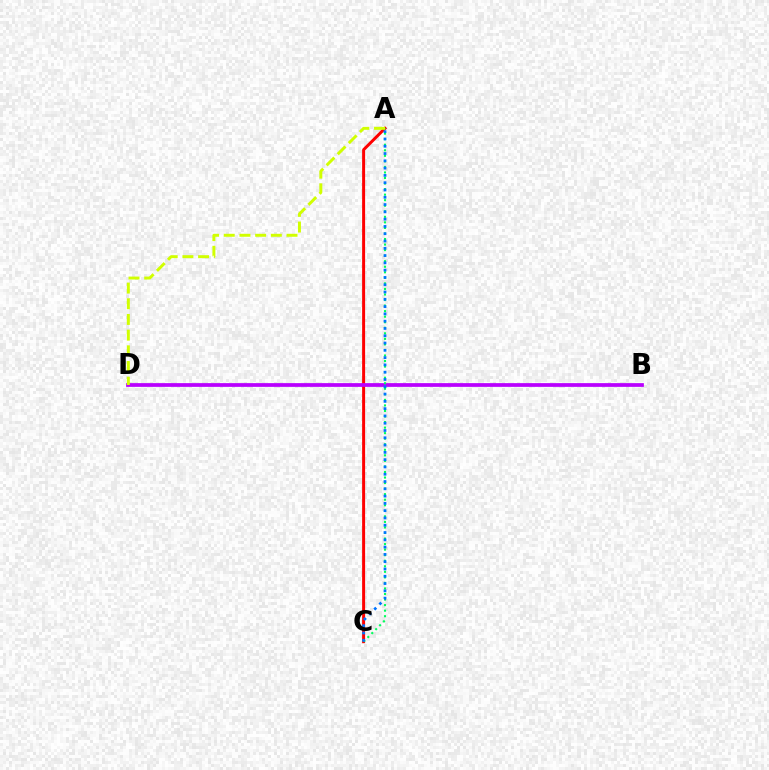{('A', 'C'): [{'color': '#ff0000', 'line_style': 'solid', 'thickness': 2.15}, {'color': '#00ff5c', 'line_style': 'dotted', 'thickness': 1.51}, {'color': '#0074ff', 'line_style': 'dotted', 'thickness': 1.98}], ('B', 'D'): [{'color': '#b900ff', 'line_style': 'solid', 'thickness': 2.69}], ('A', 'D'): [{'color': '#d1ff00', 'line_style': 'dashed', 'thickness': 2.13}]}